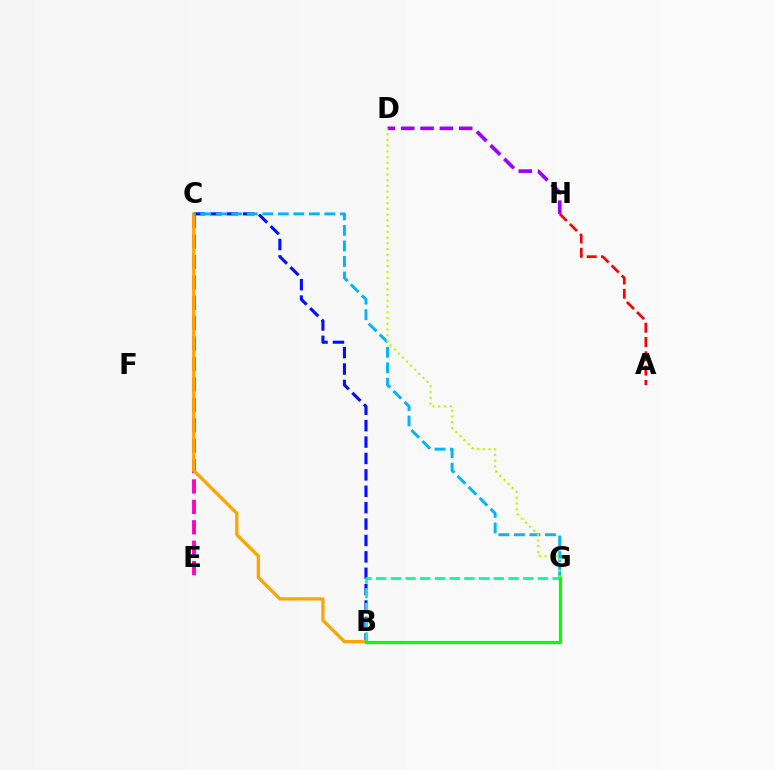{('B', 'C'): [{'color': '#0010ff', 'line_style': 'dashed', 'thickness': 2.23}, {'color': '#ffa500', 'line_style': 'solid', 'thickness': 2.36}], ('D', 'H'): [{'color': '#9b00ff', 'line_style': 'dashed', 'thickness': 2.62}], ('C', 'E'): [{'color': '#ff00bd', 'line_style': 'dashed', 'thickness': 2.77}], ('A', 'H'): [{'color': '#ff0000', 'line_style': 'dashed', 'thickness': 1.94}], ('C', 'G'): [{'color': '#00b5ff', 'line_style': 'dashed', 'thickness': 2.11}], ('D', 'G'): [{'color': '#b3ff00', 'line_style': 'dotted', 'thickness': 1.56}], ('B', 'G'): [{'color': '#00ff9d', 'line_style': 'dashed', 'thickness': 2.0}, {'color': '#08ff00', 'line_style': 'solid', 'thickness': 2.26}]}